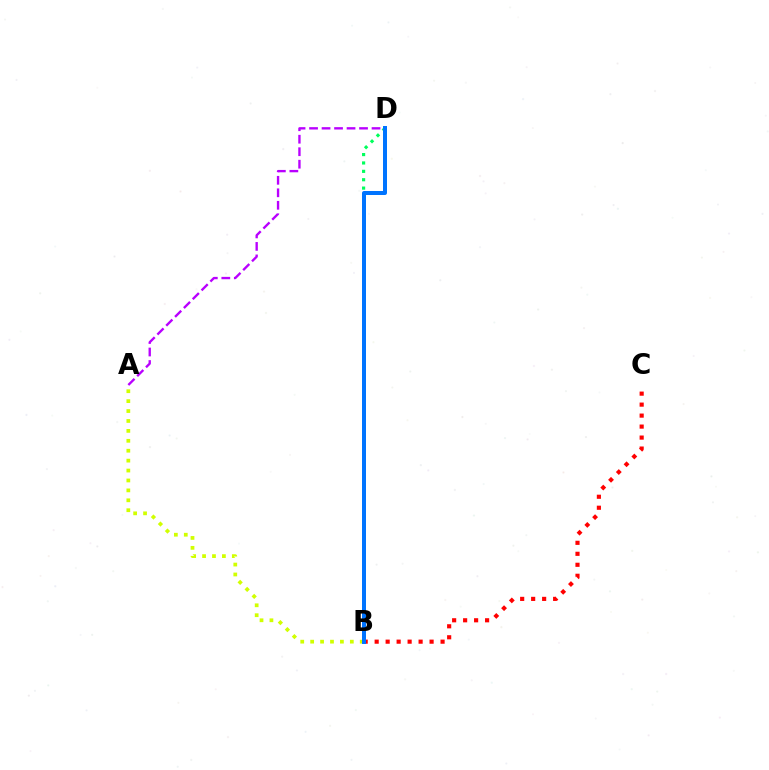{('A', 'B'): [{'color': '#d1ff00', 'line_style': 'dotted', 'thickness': 2.69}], ('B', 'D'): [{'color': '#00ff5c', 'line_style': 'dotted', 'thickness': 2.28}, {'color': '#0074ff', 'line_style': 'solid', 'thickness': 2.88}], ('B', 'C'): [{'color': '#ff0000', 'line_style': 'dotted', 'thickness': 2.98}], ('A', 'D'): [{'color': '#b900ff', 'line_style': 'dashed', 'thickness': 1.7}]}